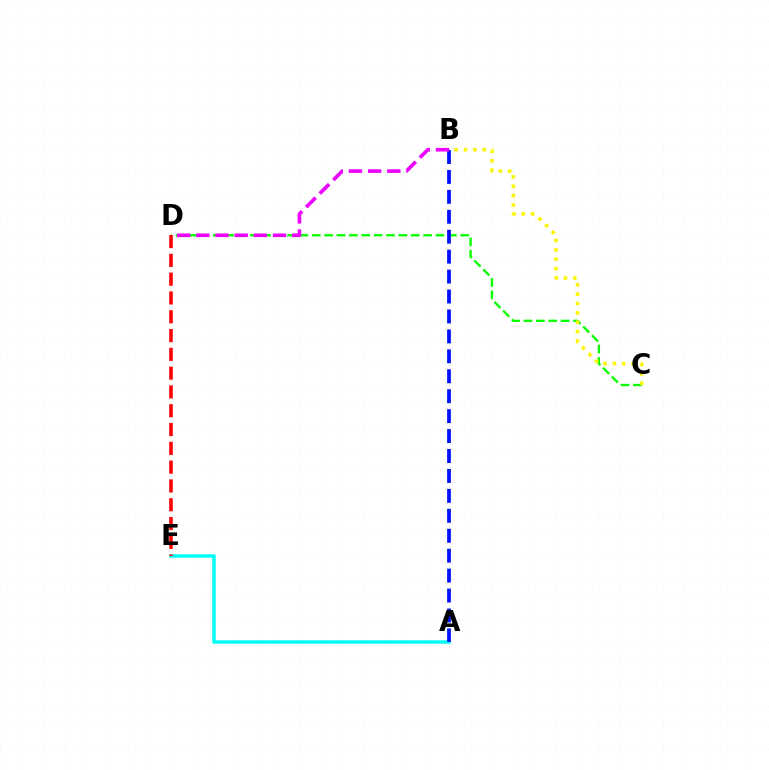{('C', 'D'): [{'color': '#08ff00', 'line_style': 'dashed', 'thickness': 1.68}], ('A', 'E'): [{'color': '#00fff6', 'line_style': 'solid', 'thickness': 2.52}], ('B', 'C'): [{'color': '#fcf500', 'line_style': 'dotted', 'thickness': 2.55}], ('A', 'B'): [{'color': '#0010ff', 'line_style': 'dashed', 'thickness': 2.71}], ('B', 'D'): [{'color': '#ee00ff', 'line_style': 'dashed', 'thickness': 2.6}], ('D', 'E'): [{'color': '#ff0000', 'line_style': 'dashed', 'thickness': 2.55}]}